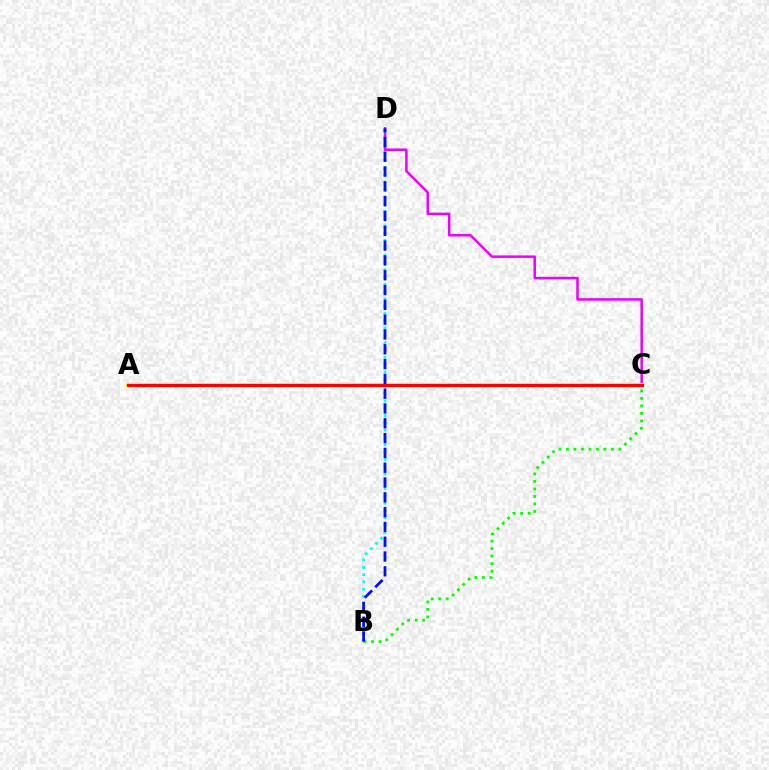{('B', 'C'): [{'color': '#08ff00', 'line_style': 'dotted', 'thickness': 2.04}], ('C', 'D'): [{'color': '#ee00ff', 'line_style': 'solid', 'thickness': 1.81}], ('B', 'D'): [{'color': '#00fff6', 'line_style': 'dotted', 'thickness': 1.98}, {'color': '#0010ff', 'line_style': 'dashed', 'thickness': 2.01}], ('A', 'C'): [{'color': '#fcf500', 'line_style': 'solid', 'thickness': 2.93}, {'color': '#ff0000', 'line_style': 'solid', 'thickness': 2.27}]}